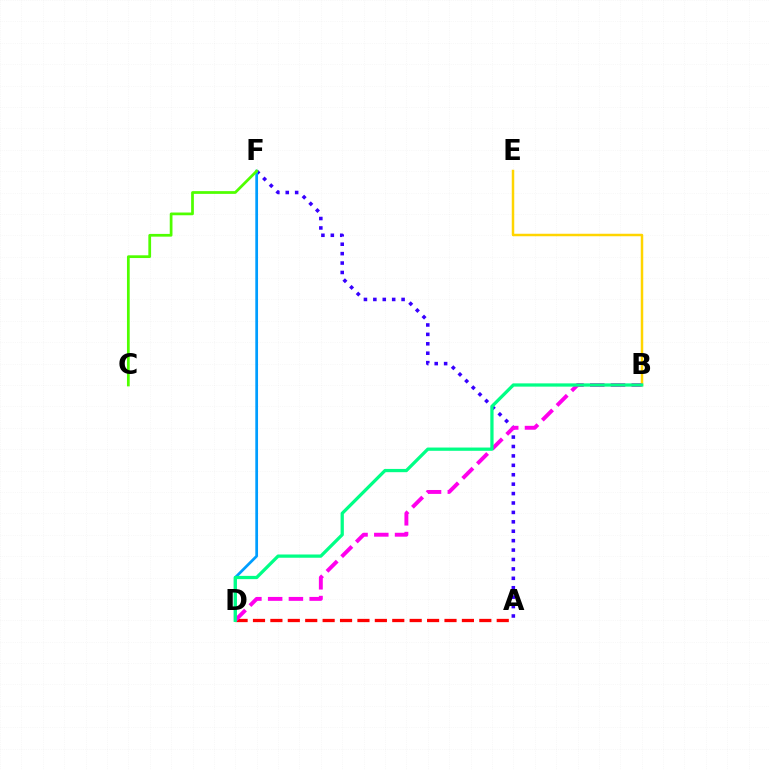{('A', 'F'): [{'color': '#3700ff', 'line_style': 'dotted', 'thickness': 2.56}], ('D', 'F'): [{'color': '#009eff', 'line_style': 'solid', 'thickness': 1.97}], ('C', 'F'): [{'color': '#4fff00', 'line_style': 'solid', 'thickness': 1.97}], ('B', 'E'): [{'color': '#ffd500', 'line_style': 'solid', 'thickness': 1.79}], ('A', 'D'): [{'color': '#ff0000', 'line_style': 'dashed', 'thickness': 2.37}], ('B', 'D'): [{'color': '#ff00ed', 'line_style': 'dashed', 'thickness': 2.82}, {'color': '#00ff86', 'line_style': 'solid', 'thickness': 2.34}]}